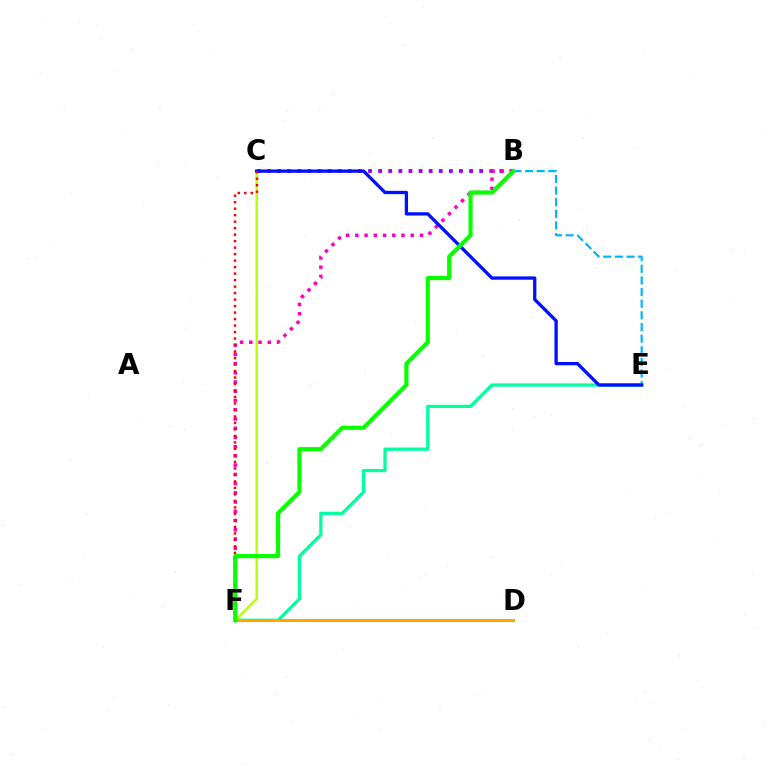{('B', 'C'): [{'color': '#9b00ff', 'line_style': 'dotted', 'thickness': 2.74}], ('E', 'F'): [{'color': '#00ff9d', 'line_style': 'solid', 'thickness': 2.33}], ('D', 'F'): [{'color': '#ffa500', 'line_style': 'solid', 'thickness': 2.17}], ('B', 'E'): [{'color': '#00b5ff', 'line_style': 'dashed', 'thickness': 1.58}], ('C', 'F'): [{'color': '#b3ff00', 'line_style': 'solid', 'thickness': 1.71}, {'color': '#ff0000', 'line_style': 'dotted', 'thickness': 1.76}], ('B', 'F'): [{'color': '#ff00bd', 'line_style': 'dotted', 'thickness': 2.51}, {'color': '#08ff00', 'line_style': 'solid', 'thickness': 2.99}], ('C', 'E'): [{'color': '#0010ff', 'line_style': 'solid', 'thickness': 2.37}]}